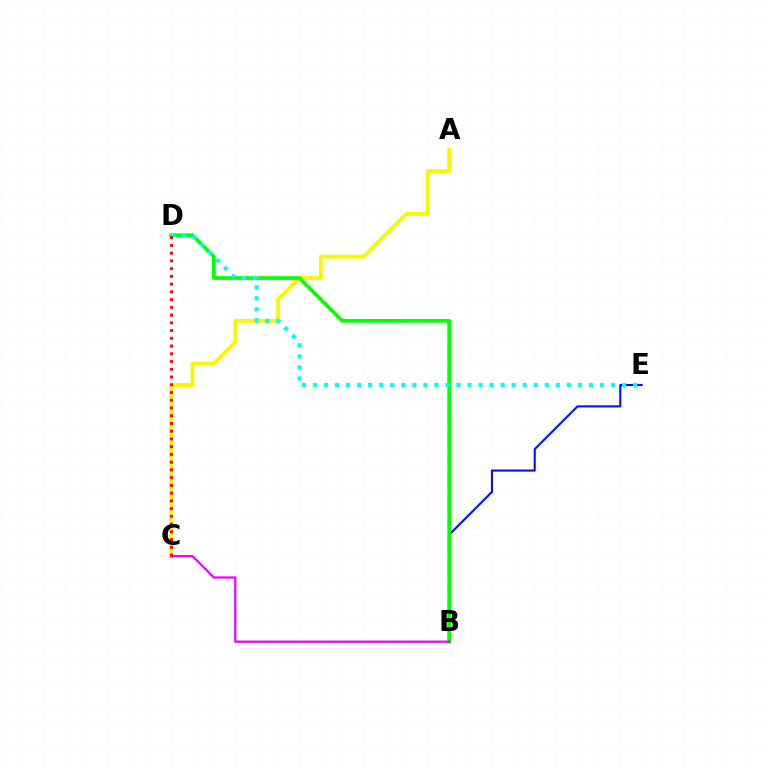{('A', 'C'): [{'color': '#fcf500', 'line_style': 'solid', 'thickness': 2.77}], ('B', 'E'): [{'color': '#0010ff', 'line_style': 'solid', 'thickness': 1.52}], ('B', 'D'): [{'color': '#08ff00', 'line_style': 'solid', 'thickness': 2.71}], ('B', 'C'): [{'color': '#ee00ff', 'line_style': 'solid', 'thickness': 1.61}], ('D', 'E'): [{'color': '#00fff6', 'line_style': 'dotted', 'thickness': 3.0}], ('C', 'D'): [{'color': '#ff0000', 'line_style': 'dotted', 'thickness': 2.1}]}